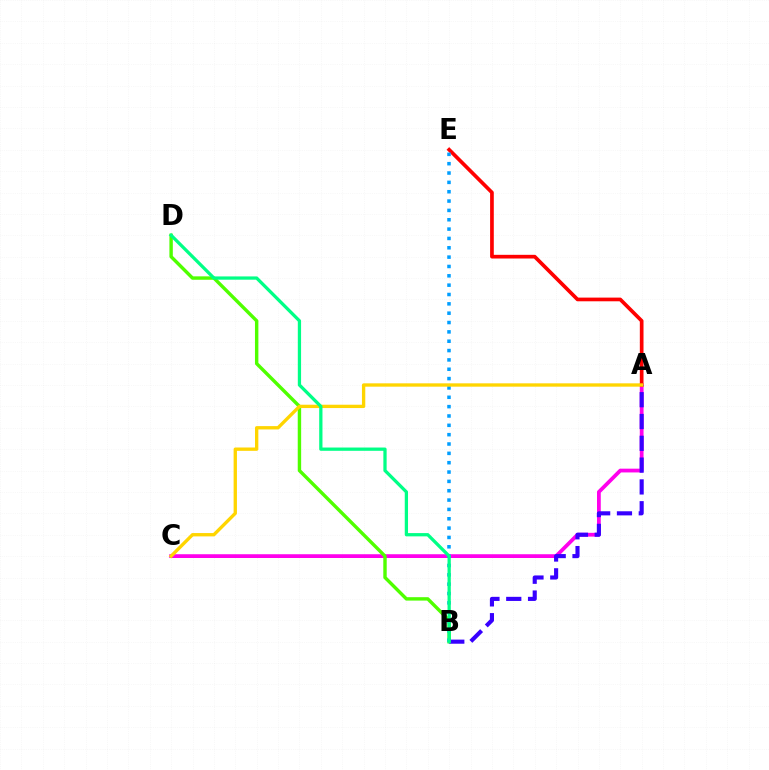{('A', 'C'): [{'color': '#ff00ed', 'line_style': 'solid', 'thickness': 2.72}, {'color': '#ffd500', 'line_style': 'solid', 'thickness': 2.4}], ('A', 'E'): [{'color': '#ff0000', 'line_style': 'solid', 'thickness': 2.65}], ('B', 'D'): [{'color': '#4fff00', 'line_style': 'solid', 'thickness': 2.46}, {'color': '#00ff86', 'line_style': 'solid', 'thickness': 2.35}], ('A', 'B'): [{'color': '#3700ff', 'line_style': 'dashed', 'thickness': 2.96}], ('B', 'E'): [{'color': '#009eff', 'line_style': 'dotted', 'thickness': 2.54}]}